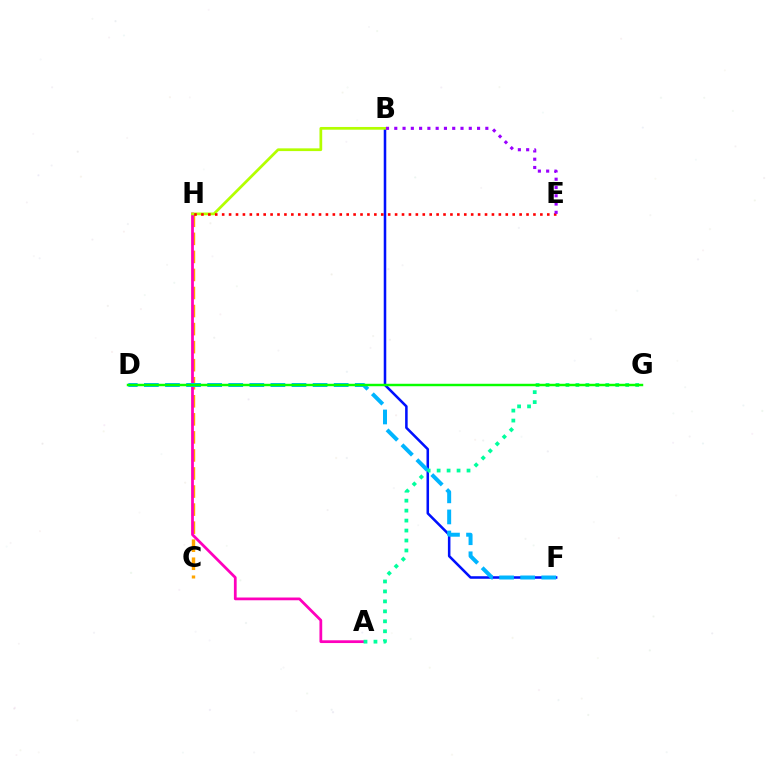{('C', 'H'): [{'color': '#ffa500', 'line_style': 'dashed', 'thickness': 2.45}], ('A', 'H'): [{'color': '#ff00bd', 'line_style': 'solid', 'thickness': 1.99}], ('B', 'F'): [{'color': '#0010ff', 'line_style': 'solid', 'thickness': 1.83}], ('A', 'G'): [{'color': '#00ff9d', 'line_style': 'dotted', 'thickness': 2.71}], ('B', 'H'): [{'color': '#b3ff00', 'line_style': 'solid', 'thickness': 1.97}], ('D', 'F'): [{'color': '#00b5ff', 'line_style': 'dashed', 'thickness': 2.86}], ('D', 'G'): [{'color': '#08ff00', 'line_style': 'solid', 'thickness': 1.76}], ('E', 'H'): [{'color': '#ff0000', 'line_style': 'dotted', 'thickness': 1.88}], ('B', 'E'): [{'color': '#9b00ff', 'line_style': 'dotted', 'thickness': 2.25}]}